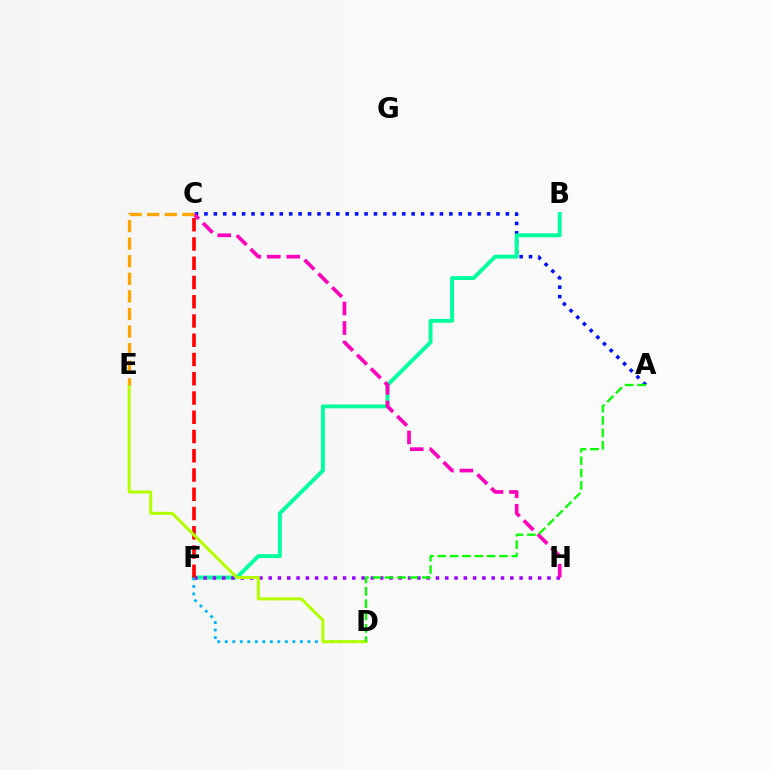{('A', 'C'): [{'color': '#0010ff', 'line_style': 'dotted', 'thickness': 2.56}], ('B', 'F'): [{'color': '#00ff9d', 'line_style': 'solid', 'thickness': 2.8}], ('F', 'H'): [{'color': '#9b00ff', 'line_style': 'dotted', 'thickness': 2.52}], ('C', 'H'): [{'color': '#ff00bd', 'line_style': 'dashed', 'thickness': 2.65}], ('C', 'F'): [{'color': '#ff0000', 'line_style': 'dashed', 'thickness': 2.62}], ('D', 'F'): [{'color': '#00b5ff', 'line_style': 'dotted', 'thickness': 2.04}], ('D', 'E'): [{'color': '#b3ff00', 'line_style': 'solid', 'thickness': 2.18}], ('A', 'D'): [{'color': '#08ff00', 'line_style': 'dashed', 'thickness': 1.68}], ('C', 'E'): [{'color': '#ffa500', 'line_style': 'dashed', 'thickness': 2.39}]}